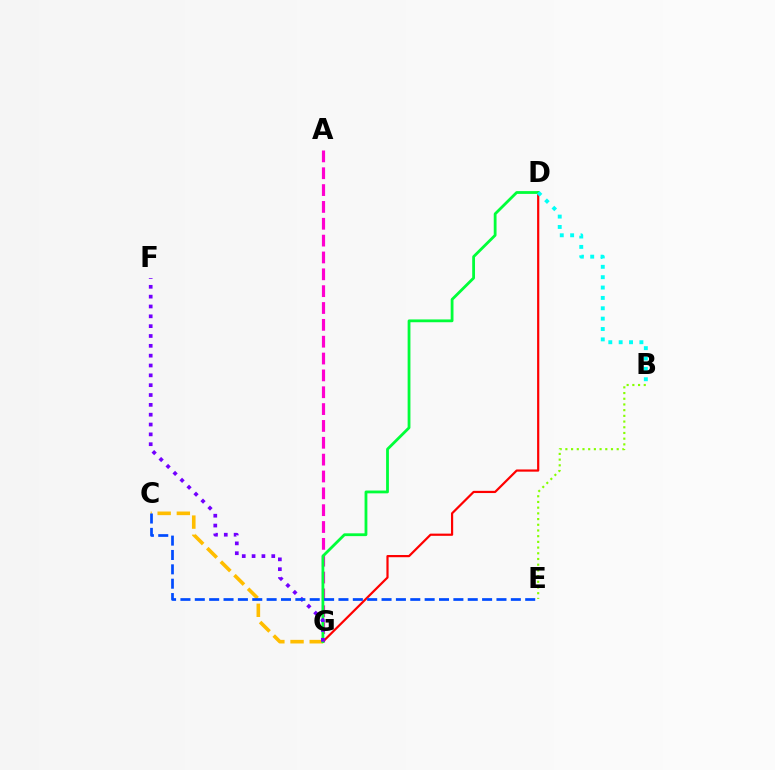{('C', 'G'): [{'color': '#ffbd00', 'line_style': 'dashed', 'thickness': 2.6}], ('A', 'G'): [{'color': '#ff00cf', 'line_style': 'dashed', 'thickness': 2.29}], ('D', 'G'): [{'color': '#ff0000', 'line_style': 'solid', 'thickness': 1.59}, {'color': '#00ff39', 'line_style': 'solid', 'thickness': 2.02}], ('B', 'E'): [{'color': '#84ff00', 'line_style': 'dotted', 'thickness': 1.55}], ('F', 'G'): [{'color': '#7200ff', 'line_style': 'dotted', 'thickness': 2.67}], ('B', 'D'): [{'color': '#00fff6', 'line_style': 'dotted', 'thickness': 2.82}], ('C', 'E'): [{'color': '#004bff', 'line_style': 'dashed', 'thickness': 1.95}]}